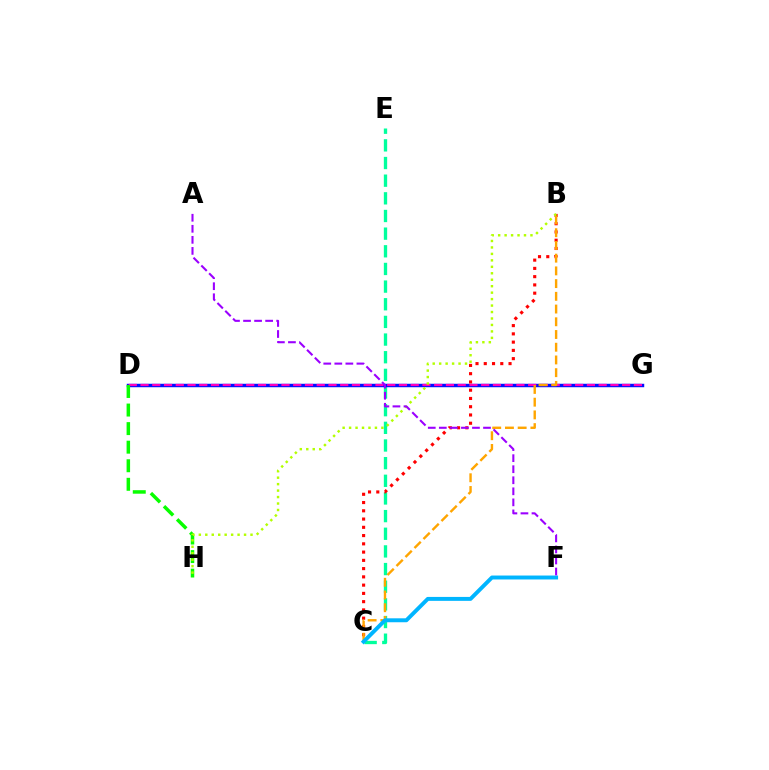{('C', 'E'): [{'color': '#00ff9d', 'line_style': 'dashed', 'thickness': 2.4}], ('D', 'G'): [{'color': '#0010ff', 'line_style': 'solid', 'thickness': 2.48}, {'color': '#ff00bd', 'line_style': 'dashed', 'thickness': 1.6}], ('D', 'H'): [{'color': '#08ff00', 'line_style': 'dashed', 'thickness': 2.52}], ('B', 'C'): [{'color': '#ff0000', 'line_style': 'dotted', 'thickness': 2.24}, {'color': '#ffa500', 'line_style': 'dashed', 'thickness': 1.73}], ('C', 'F'): [{'color': '#00b5ff', 'line_style': 'solid', 'thickness': 2.83}], ('B', 'H'): [{'color': '#b3ff00', 'line_style': 'dotted', 'thickness': 1.75}], ('A', 'F'): [{'color': '#9b00ff', 'line_style': 'dashed', 'thickness': 1.5}]}